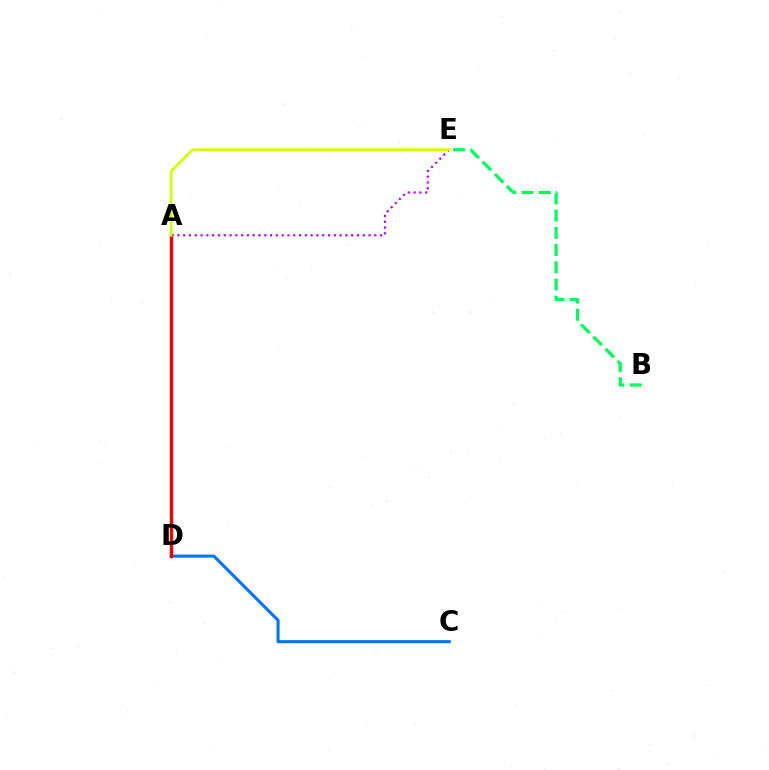{('A', 'E'): [{'color': '#b900ff', 'line_style': 'dotted', 'thickness': 1.57}, {'color': '#d1ff00', 'line_style': 'solid', 'thickness': 2.01}], ('C', 'D'): [{'color': '#0074ff', 'line_style': 'solid', 'thickness': 2.21}], ('A', 'D'): [{'color': '#ff0000', 'line_style': 'solid', 'thickness': 2.41}], ('B', 'E'): [{'color': '#00ff5c', 'line_style': 'dashed', 'thickness': 2.34}]}